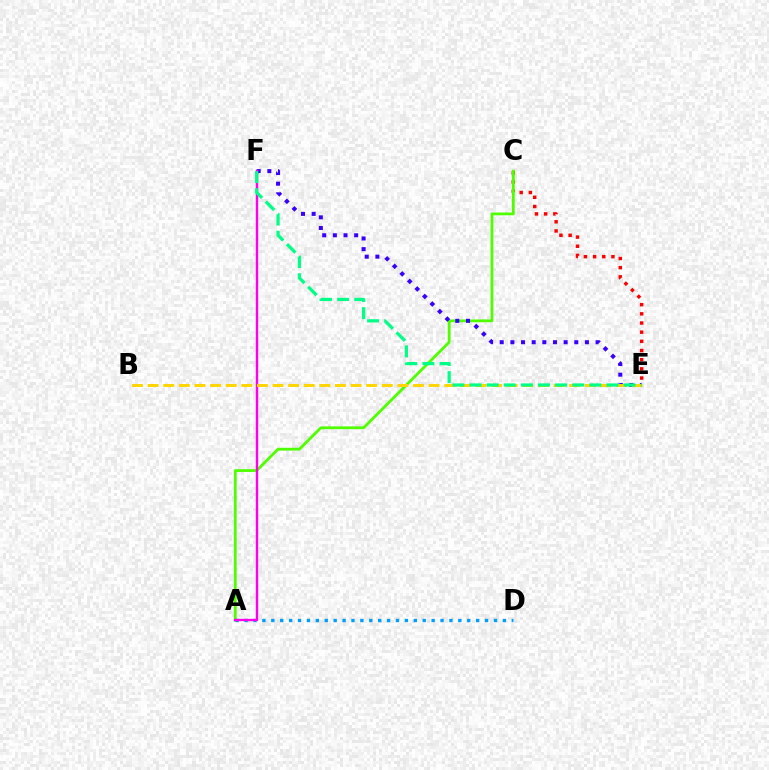{('C', 'E'): [{'color': '#ff0000', 'line_style': 'dotted', 'thickness': 2.49}], ('A', 'C'): [{'color': '#4fff00', 'line_style': 'solid', 'thickness': 2.01}], ('E', 'F'): [{'color': '#3700ff', 'line_style': 'dotted', 'thickness': 2.89}, {'color': '#00ff86', 'line_style': 'dashed', 'thickness': 2.33}], ('A', 'D'): [{'color': '#009eff', 'line_style': 'dotted', 'thickness': 2.42}], ('A', 'F'): [{'color': '#ff00ed', 'line_style': 'solid', 'thickness': 1.71}], ('B', 'E'): [{'color': '#ffd500', 'line_style': 'dashed', 'thickness': 2.12}]}